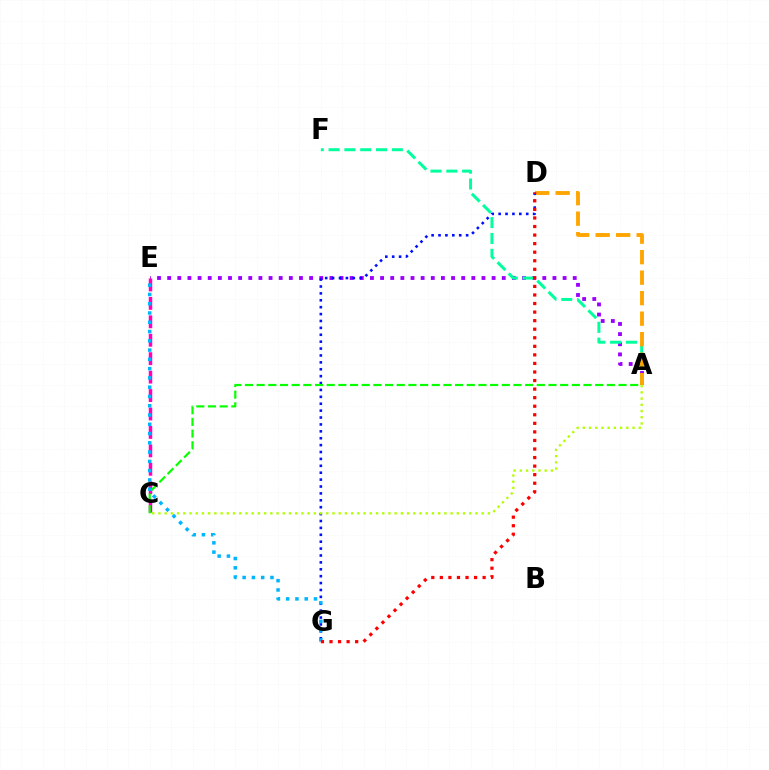{('A', 'E'): [{'color': '#9b00ff', 'line_style': 'dotted', 'thickness': 2.75}], ('A', 'F'): [{'color': '#00ff9d', 'line_style': 'dashed', 'thickness': 2.15}], ('C', 'E'): [{'color': '#ff00bd', 'line_style': 'dashed', 'thickness': 2.5}], ('A', 'D'): [{'color': '#ffa500', 'line_style': 'dashed', 'thickness': 2.78}], ('D', 'G'): [{'color': '#0010ff', 'line_style': 'dotted', 'thickness': 1.87}, {'color': '#ff0000', 'line_style': 'dotted', 'thickness': 2.32}], ('A', 'C'): [{'color': '#b3ff00', 'line_style': 'dotted', 'thickness': 1.69}, {'color': '#08ff00', 'line_style': 'dashed', 'thickness': 1.59}], ('E', 'G'): [{'color': '#00b5ff', 'line_style': 'dotted', 'thickness': 2.52}]}